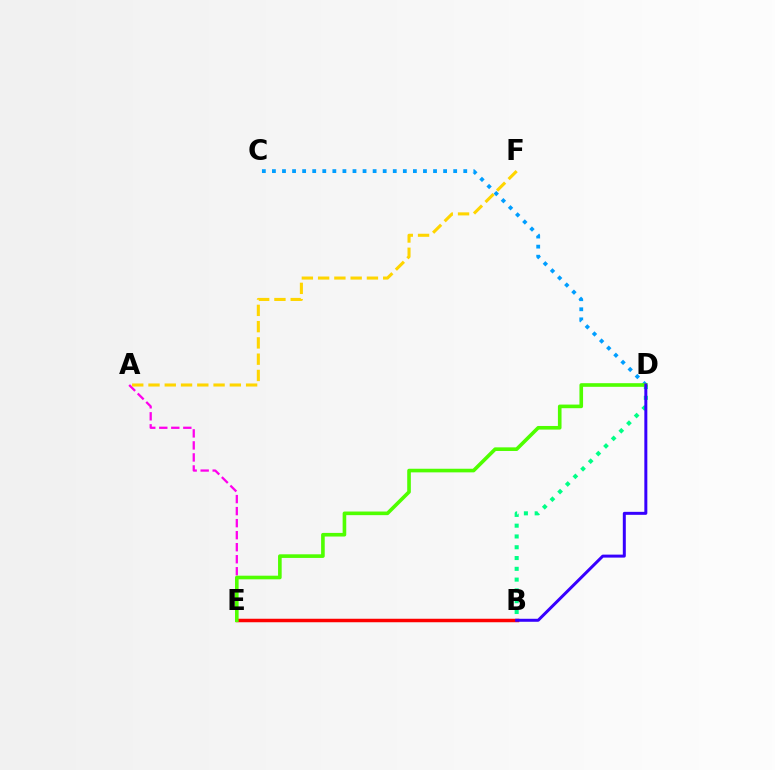{('A', 'E'): [{'color': '#ff00ed', 'line_style': 'dashed', 'thickness': 1.63}], ('C', 'D'): [{'color': '#009eff', 'line_style': 'dotted', 'thickness': 2.74}], ('B', 'E'): [{'color': '#ff0000', 'line_style': 'solid', 'thickness': 2.51}], ('B', 'D'): [{'color': '#00ff86', 'line_style': 'dotted', 'thickness': 2.93}, {'color': '#3700ff', 'line_style': 'solid', 'thickness': 2.15}], ('D', 'E'): [{'color': '#4fff00', 'line_style': 'solid', 'thickness': 2.61}], ('A', 'F'): [{'color': '#ffd500', 'line_style': 'dashed', 'thickness': 2.21}]}